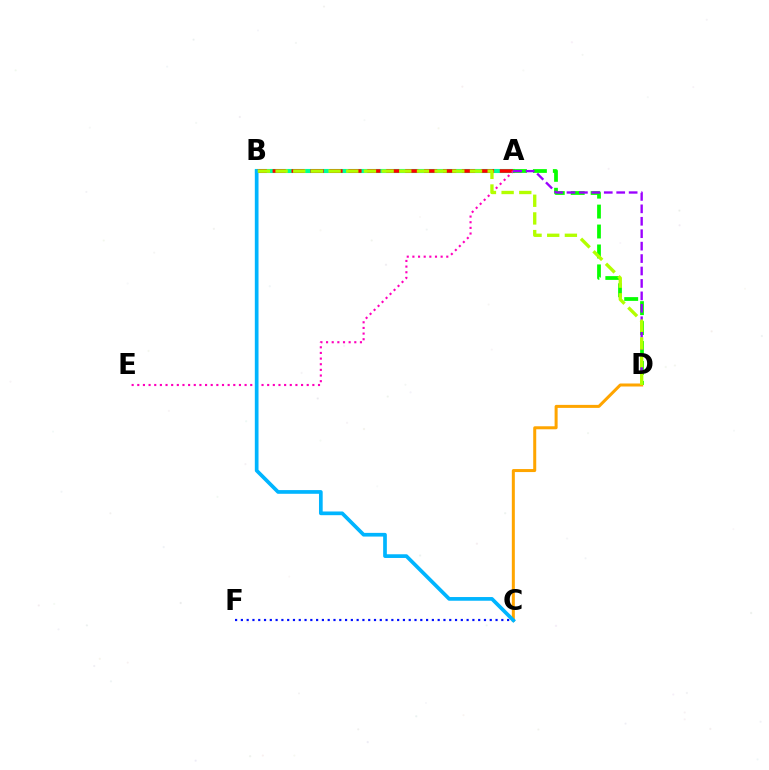{('C', 'F'): [{'color': '#0010ff', 'line_style': 'dotted', 'thickness': 1.57}], ('A', 'B'): [{'color': '#00ff9d', 'line_style': 'solid', 'thickness': 2.95}, {'color': '#ff0000', 'line_style': 'dashed', 'thickness': 2.57}], ('A', 'E'): [{'color': '#ff00bd', 'line_style': 'dotted', 'thickness': 1.53}], ('A', 'D'): [{'color': '#08ff00', 'line_style': 'dashed', 'thickness': 2.71}, {'color': '#9b00ff', 'line_style': 'dashed', 'thickness': 1.69}], ('C', 'D'): [{'color': '#ffa500', 'line_style': 'solid', 'thickness': 2.17}], ('B', 'C'): [{'color': '#00b5ff', 'line_style': 'solid', 'thickness': 2.66}], ('B', 'D'): [{'color': '#b3ff00', 'line_style': 'dashed', 'thickness': 2.4}]}